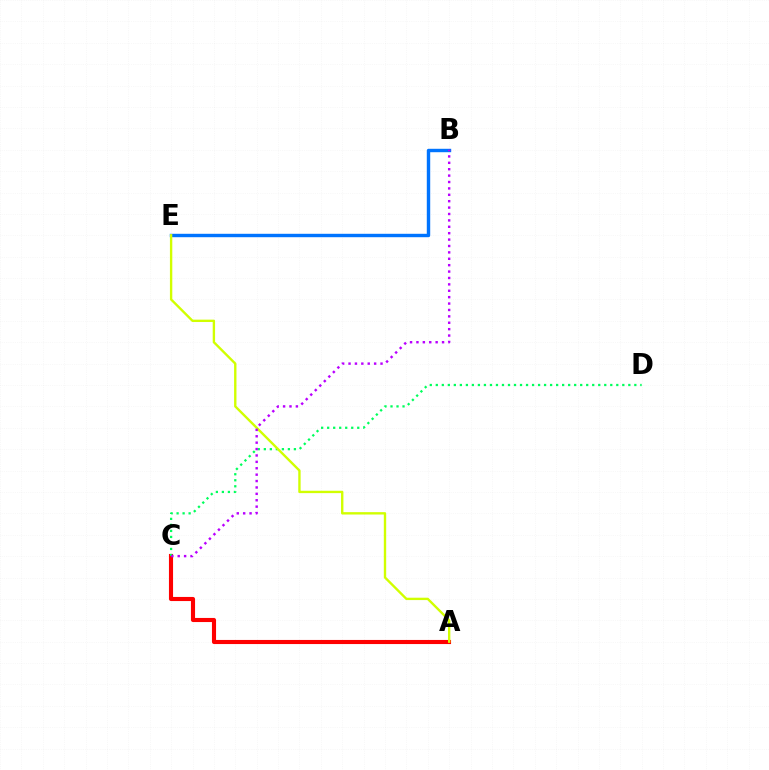{('B', 'E'): [{'color': '#0074ff', 'line_style': 'solid', 'thickness': 2.46}], ('A', 'C'): [{'color': '#ff0000', 'line_style': 'solid', 'thickness': 2.96}], ('C', 'D'): [{'color': '#00ff5c', 'line_style': 'dotted', 'thickness': 1.63}], ('A', 'E'): [{'color': '#d1ff00', 'line_style': 'solid', 'thickness': 1.71}], ('B', 'C'): [{'color': '#b900ff', 'line_style': 'dotted', 'thickness': 1.74}]}